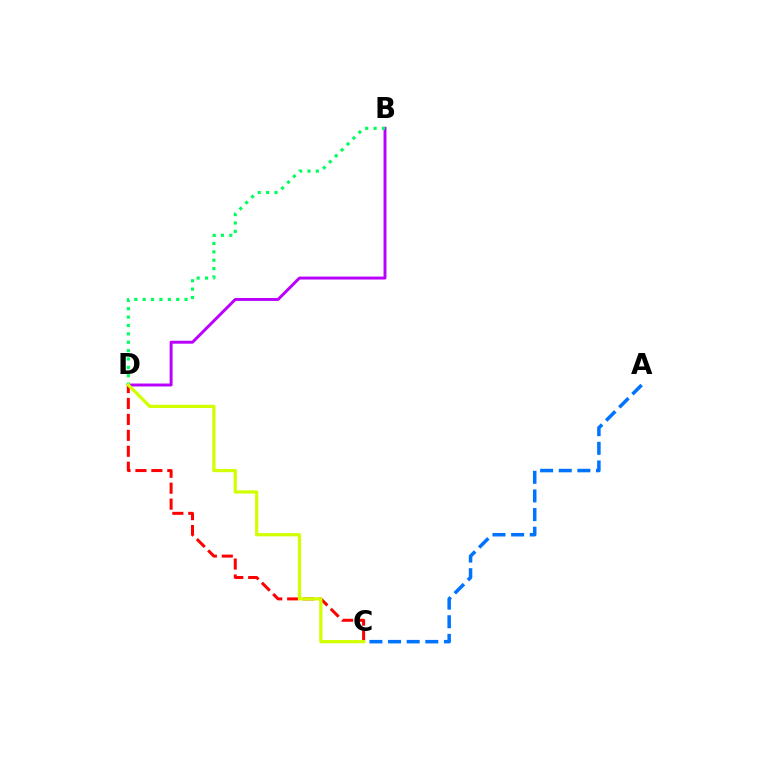{('B', 'D'): [{'color': '#b900ff', 'line_style': 'solid', 'thickness': 2.12}, {'color': '#00ff5c', 'line_style': 'dotted', 'thickness': 2.28}], ('A', 'C'): [{'color': '#0074ff', 'line_style': 'dashed', 'thickness': 2.53}], ('C', 'D'): [{'color': '#ff0000', 'line_style': 'dashed', 'thickness': 2.17}, {'color': '#d1ff00', 'line_style': 'solid', 'thickness': 2.34}]}